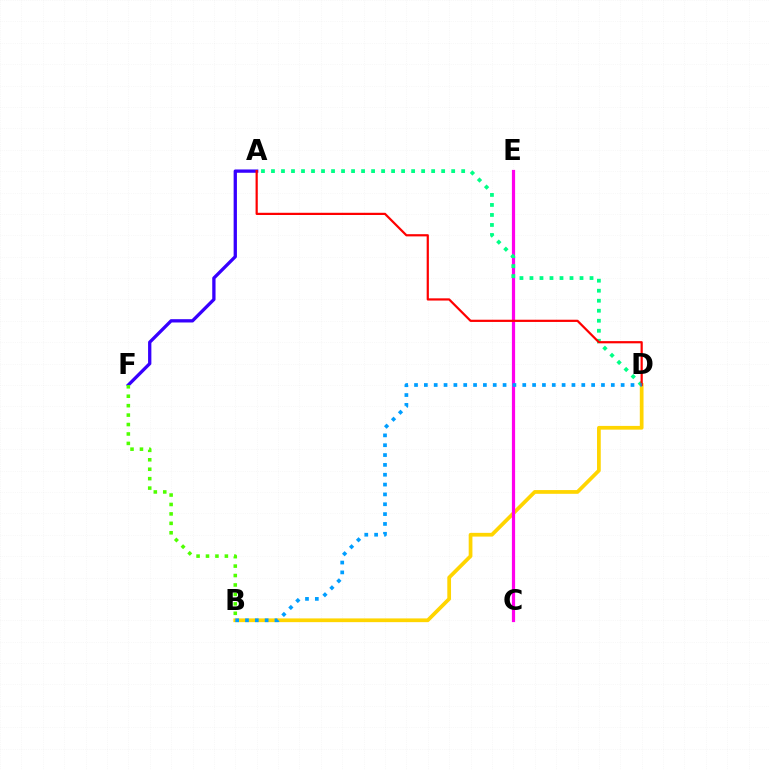{('B', 'D'): [{'color': '#ffd500', 'line_style': 'solid', 'thickness': 2.69}, {'color': '#009eff', 'line_style': 'dotted', 'thickness': 2.67}], ('C', 'E'): [{'color': '#ff00ed', 'line_style': 'solid', 'thickness': 2.31}], ('A', 'F'): [{'color': '#3700ff', 'line_style': 'solid', 'thickness': 2.38}], ('B', 'F'): [{'color': '#4fff00', 'line_style': 'dotted', 'thickness': 2.56}], ('A', 'D'): [{'color': '#00ff86', 'line_style': 'dotted', 'thickness': 2.72}, {'color': '#ff0000', 'line_style': 'solid', 'thickness': 1.59}]}